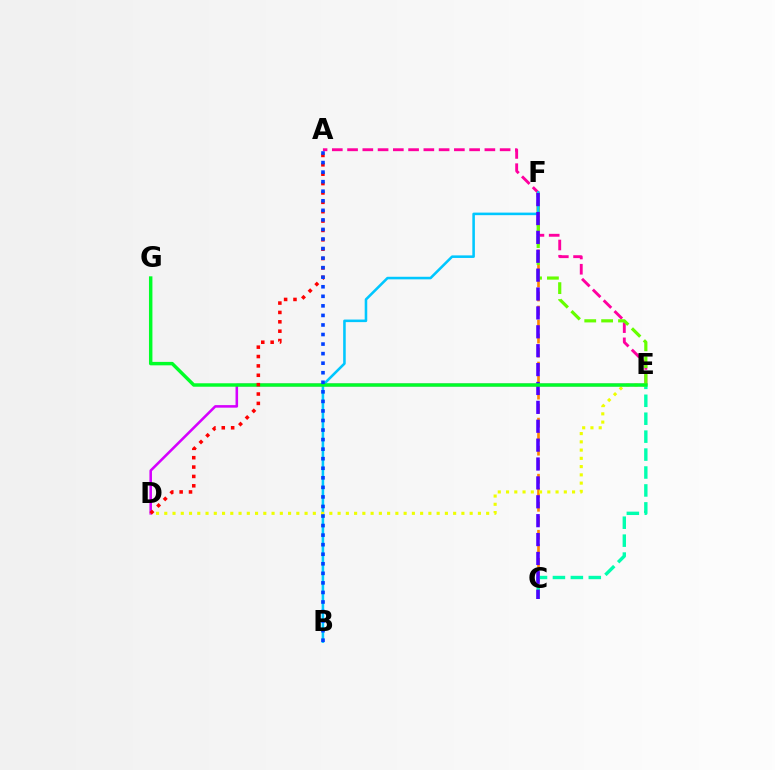{('A', 'E'): [{'color': '#ff00a0', 'line_style': 'dashed', 'thickness': 2.07}], ('C', 'F'): [{'color': '#ff8800', 'line_style': 'dashed', 'thickness': 1.9}, {'color': '#4f00ff', 'line_style': 'dashed', 'thickness': 2.57}], ('D', 'E'): [{'color': '#d600ff', 'line_style': 'solid', 'thickness': 1.84}, {'color': '#eeff00', 'line_style': 'dotted', 'thickness': 2.24}], ('E', 'F'): [{'color': '#66ff00', 'line_style': 'dashed', 'thickness': 2.29}], ('B', 'F'): [{'color': '#00c7ff', 'line_style': 'solid', 'thickness': 1.85}], ('C', 'E'): [{'color': '#00ffaf', 'line_style': 'dashed', 'thickness': 2.44}], ('E', 'G'): [{'color': '#00ff27', 'line_style': 'solid', 'thickness': 2.48}], ('A', 'D'): [{'color': '#ff0000', 'line_style': 'dotted', 'thickness': 2.55}], ('A', 'B'): [{'color': '#003fff', 'line_style': 'dotted', 'thickness': 2.6}]}